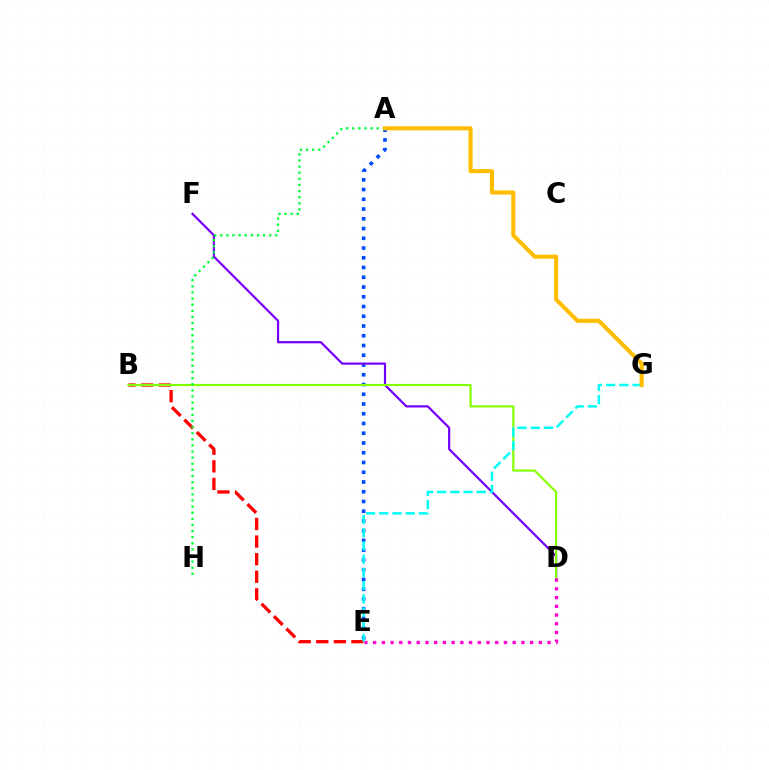{('A', 'E'): [{'color': '#004bff', 'line_style': 'dotted', 'thickness': 2.65}], ('D', 'F'): [{'color': '#7200ff', 'line_style': 'solid', 'thickness': 1.58}], ('B', 'E'): [{'color': '#ff0000', 'line_style': 'dashed', 'thickness': 2.39}], ('B', 'D'): [{'color': '#84ff00', 'line_style': 'solid', 'thickness': 1.56}], ('E', 'G'): [{'color': '#00fff6', 'line_style': 'dashed', 'thickness': 1.79}], ('D', 'E'): [{'color': '#ff00cf', 'line_style': 'dotted', 'thickness': 2.37}], ('A', 'H'): [{'color': '#00ff39', 'line_style': 'dotted', 'thickness': 1.66}], ('A', 'G'): [{'color': '#ffbd00', 'line_style': 'solid', 'thickness': 2.95}]}